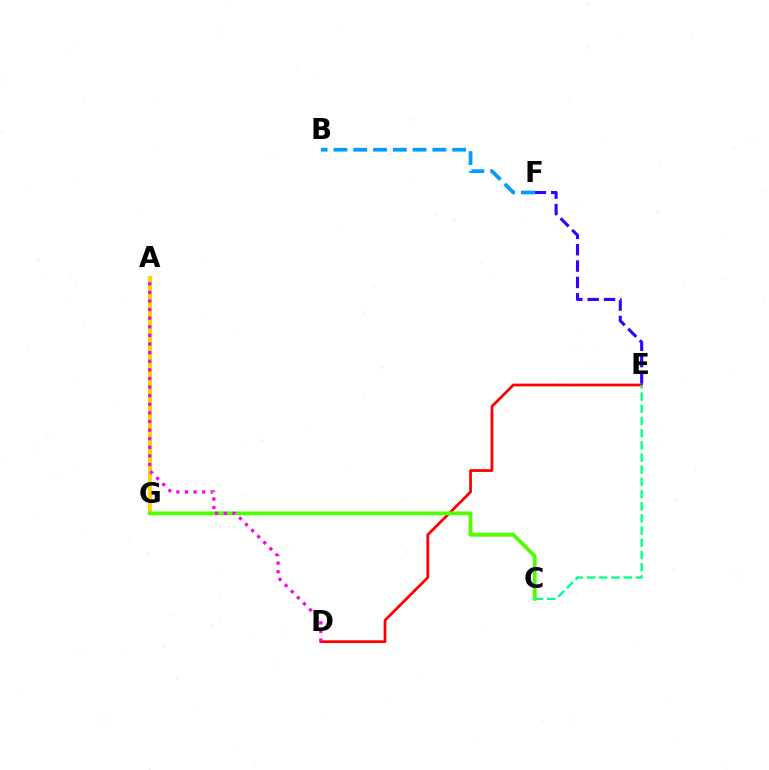{('D', 'E'): [{'color': '#ff0000', 'line_style': 'solid', 'thickness': 1.98}], ('E', 'F'): [{'color': '#3700ff', 'line_style': 'dashed', 'thickness': 2.22}], ('A', 'G'): [{'color': '#ffd500', 'line_style': 'solid', 'thickness': 2.96}], ('C', 'G'): [{'color': '#4fff00', 'line_style': 'solid', 'thickness': 2.75}], ('C', 'E'): [{'color': '#00ff86', 'line_style': 'dashed', 'thickness': 1.66}], ('A', 'D'): [{'color': '#ff00ed', 'line_style': 'dotted', 'thickness': 2.34}], ('B', 'F'): [{'color': '#009eff', 'line_style': 'dashed', 'thickness': 2.69}]}